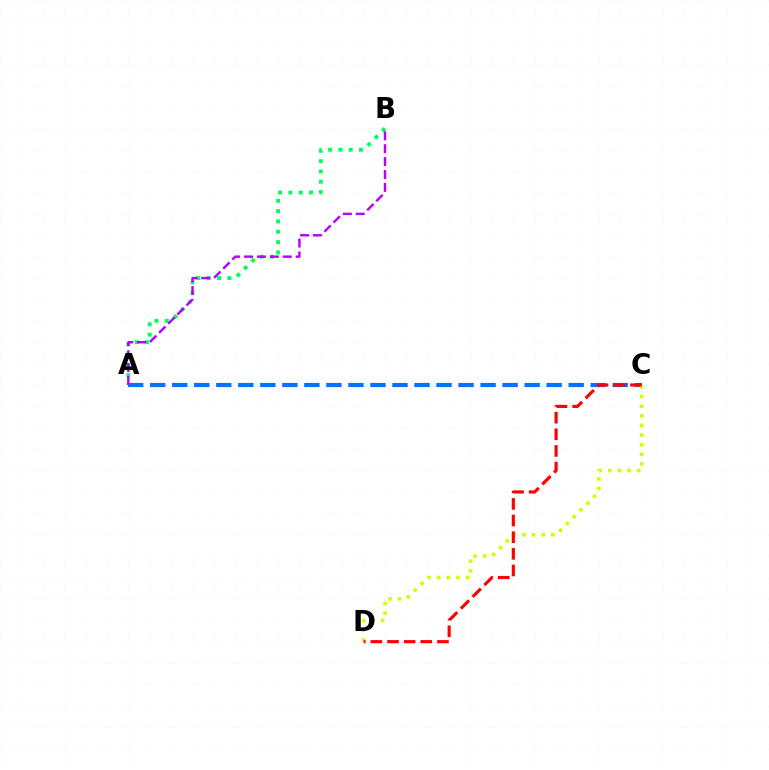{('A', 'B'): [{'color': '#00ff5c', 'line_style': 'dotted', 'thickness': 2.8}, {'color': '#b900ff', 'line_style': 'dashed', 'thickness': 1.75}], ('A', 'C'): [{'color': '#0074ff', 'line_style': 'dashed', 'thickness': 2.99}], ('C', 'D'): [{'color': '#d1ff00', 'line_style': 'dotted', 'thickness': 2.61}, {'color': '#ff0000', 'line_style': 'dashed', 'thickness': 2.26}]}